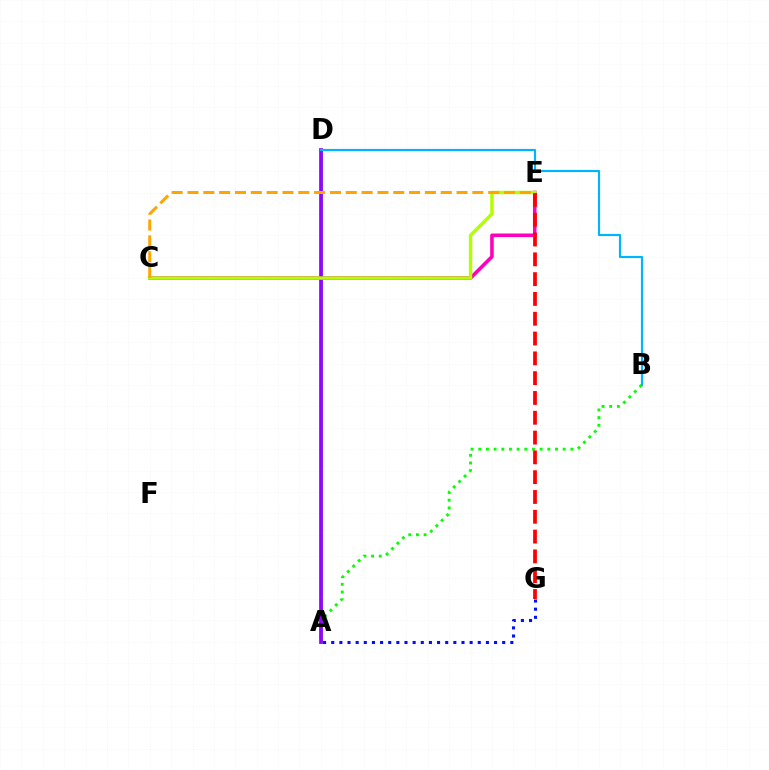{('C', 'E'): [{'color': '#ff00bd', 'line_style': 'solid', 'thickness': 2.56}, {'color': '#b3ff00', 'line_style': 'solid', 'thickness': 2.47}, {'color': '#ffa500', 'line_style': 'dashed', 'thickness': 2.15}], ('A', 'B'): [{'color': '#08ff00', 'line_style': 'dotted', 'thickness': 2.09}], ('A', 'D'): [{'color': '#00ff9d', 'line_style': 'solid', 'thickness': 2.23}, {'color': '#9b00ff', 'line_style': 'solid', 'thickness': 2.69}], ('A', 'G'): [{'color': '#0010ff', 'line_style': 'dotted', 'thickness': 2.21}], ('B', 'D'): [{'color': '#00b5ff', 'line_style': 'solid', 'thickness': 1.55}], ('E', 'G'): [{'color': '#ff0000', 'line_style': 'dashed', 'thickness': 2.69}]}